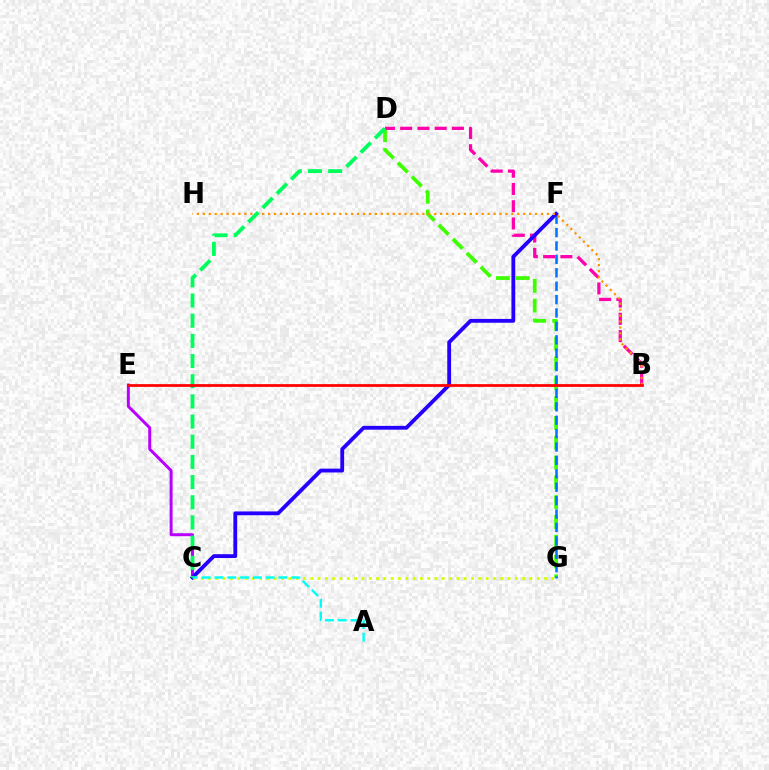{('C', 'G'): [{'color': '#d1ff00', 'line_style': 'dotted', 'thickness': 1.99}], ('D', 'G'): [{'color': '#3dff00', 'line_style': 'dashed', 'thickness': 2.69}], ('C', 'E'): [{'color': '#b900ff', 'line_style': 'solid', 'thickness': 2.14}], ('B', 'D'): [{'color': '#ff00ac', 'line_style': 'dashed', 'thickness': 2.34}], ('F', 'G'): [{'color': '#0074ff', 'line_style': 'dashed', 'thickness': 1.82}], ('C', 'F'): [{'color': '#2500ff', 'line_style': 'solid', 'thickness': 2.75}], ('B', 'H'): [{'color': '#ff9400', 'line_style': 'dotted', 'thickness': 1.61}], ('A', 'C'): [{'color': '#00fff6', 'line_style': 'dashed', 'thickness': 1.74}], ('C', 'D'): [{'color': '#00ff5c', 'line_style': 'dashed', 'thickness': 2.74}], ('B', 'E'): [{'color': '#ff0000', 'line_style': 'solid', 'thickness': 1.98}]}